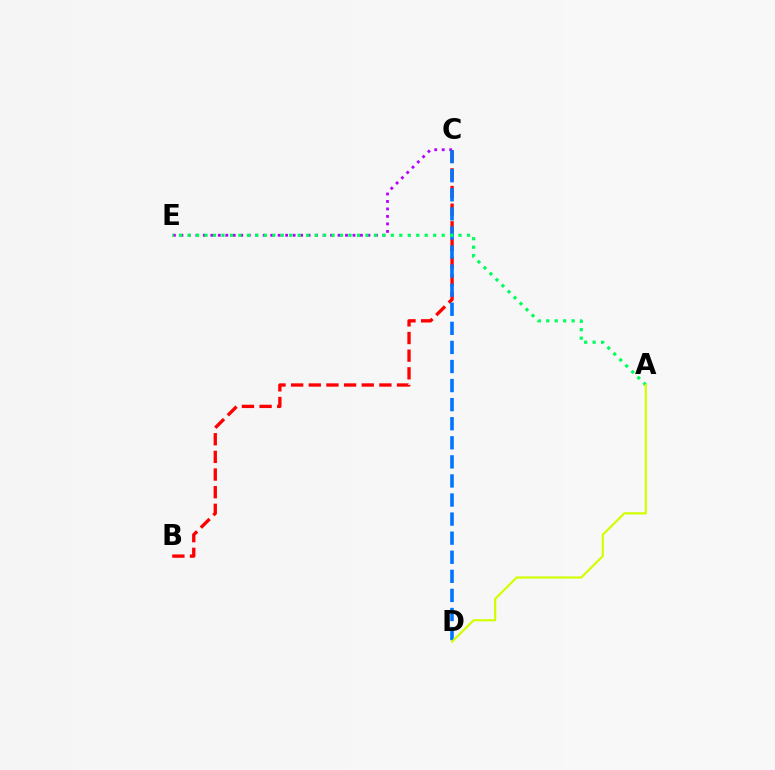{('C', 'E'): [{'color': '#b900ff', 'line_style': 'dotted', 'thickness': 2.03}], ('B', 'C'): [{'color': '#ff0000', 'line_style': 'dashed', 'thickness': 2.4}], ('C', 'D'): [{'color': '#0074ff', 'line_style': 'dashed', 'thickness': 2.59}], ('A', 'E'): [{'color': '#00ff5c', 'line_style': 'dotted', 'thickness': 2.3}], ('A', 'D'): [{'color': '#d1ff00', 'line_style': 'solid', 'thickness': 1.59}]}